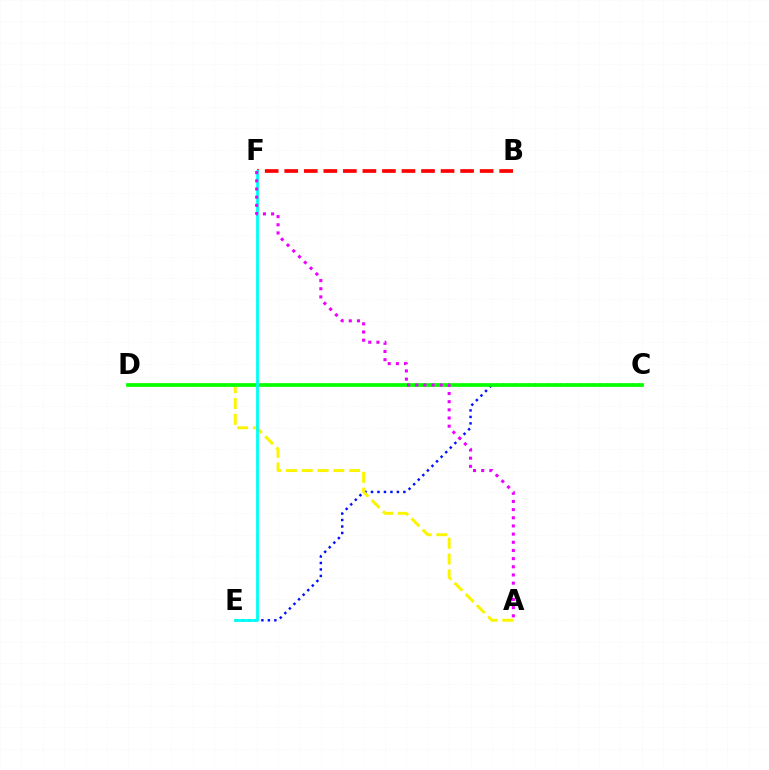{('C', 'E'): [{'color': '#0010ff', 'line_style': 'dotted', 'thickness': 1.76}], ('A', 'D'): [{'color': '#fcf500', 'line_style': 'dashed', 'thickness': 2.15}], ('B', 'F'): [{'color': '#ff0000', 'line_style': 'dashed', 'thickness': 2.65}], ('C', 'D'): [{'color': '#08ff00', 'line_style': 'solid', 'thickness': 2.68}], ('E', 'F'): [{'color': '#00fff6', 'line_style': 'solid', 'thickness': 2.02}], ('A', 'F'): [{'color': '#ee00ff', 'line_style': 'dotted', 'thickness': 2.22}]}